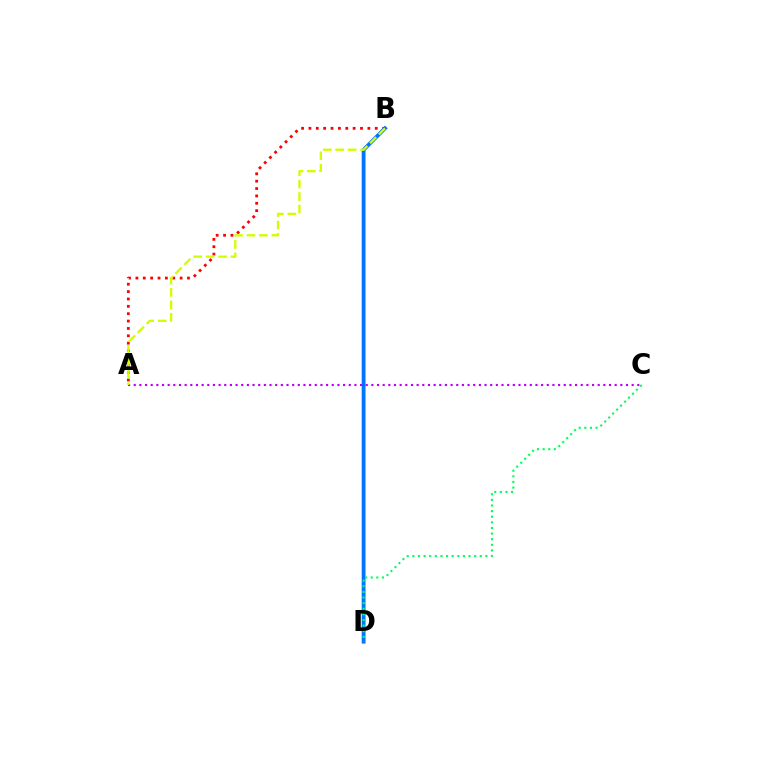{('A', 'B'): [{'color': '#ff0000', 'line_style': 'dotted', 'thickness': 2.0}, {'color': '#d1ff00', 'line_style': 'dashed', 'thickness': 1.69}], ('A', 'C'): [{'color': '#b900ff', 'line_style': 'dotted', 'thickness': 1.54}], ('B', 'D'): [{'color': '#0074ff', 'line_style': 'solid', 'thickness': 2.75}], ('C', 'D'): [{'color': '#00ff5c', 'line_style': 'dotted', 'thickness': 1.53}]}